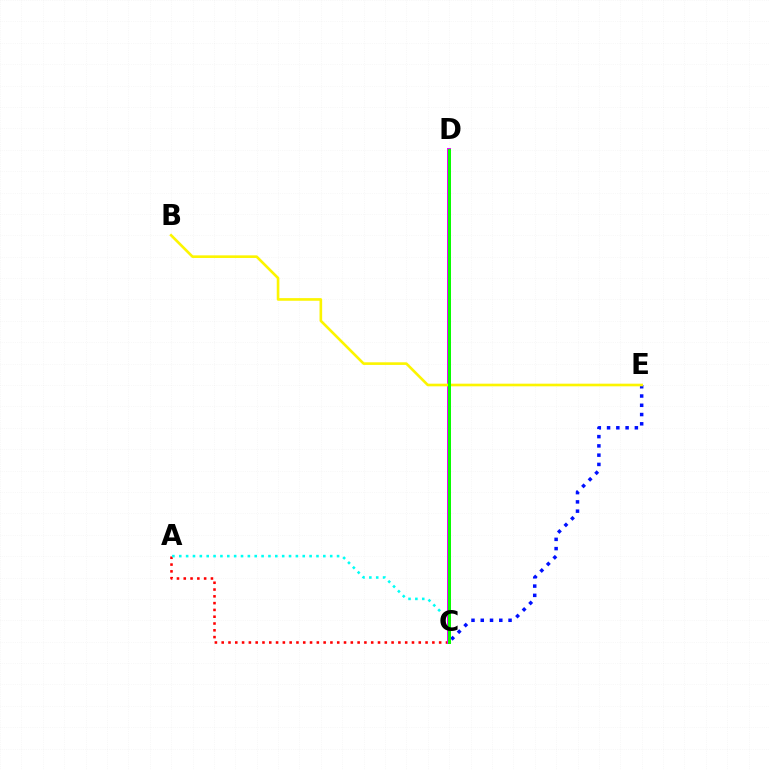{('C', 'E'): [{'color': '#0010ff', 'line_style': 'dotted', 'thickness': 2.52}], ('A', 'C'): [{'color': '#ff0000', 'line_style': 'dotted', 'thickness': 1.85}, {'color': '#00fff6', 'line_style': 'dotted', 'thickness': 1.86}], ('C', 'D'): [{'color': '#ee00ff', 'line_style': 'solid', 'thickness': 2.86}, {'color': '#08ff00', 'line_style': 'solid', 'thickness': 2.14}], ('B', 'E'): [{'color': '#fcf500', 'line_style': 'solid', 'thickness': 1.9}]}